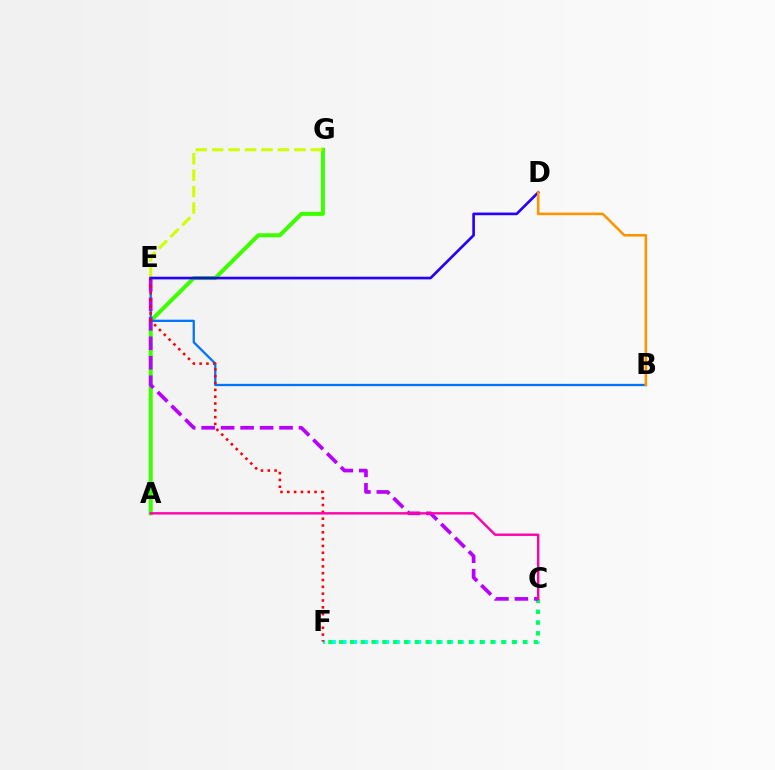{('A', 'G'): [{'color': '#3dff00', 'line_style': 'solid', 'thickness': 2.91}], ('C', 'F'): [{'color': '#00fff6', 'line_style': 'dotted', 'thickness': 2.9}, {'color': '#00ff5c', 'line_style': 'dotted', 'thickness': 2.94}], ('B', 'E'): [{'color': '#0074ff', 'line_style': 'solid', 'thickness': 1.65}], ('C', 'E'): [{'color': '#b900ff', 'line_style': 'dashed', 'thickness': 2.65}], ('E', 'F'): [{'color': '#ff0000', 'line_style': 'dotted', 'thickness': 1.85}], ('E', 'G'): [{'color': '#d1ff00', 'line_style': 'dashed', 'thickness': 2.23}], ('D', 'E'): [{'color': '#2500ff', 'line_style': 'solid', 'thickness': 1.92}], ('A', 'C'): [{'color': '#ff00ac', 'line_style': 'solid', 'thickness': 1.72}], ('B', 'D'): [{'color': '#ff9400', 'line_style': 'solid', 'thickness': 1.85}]}